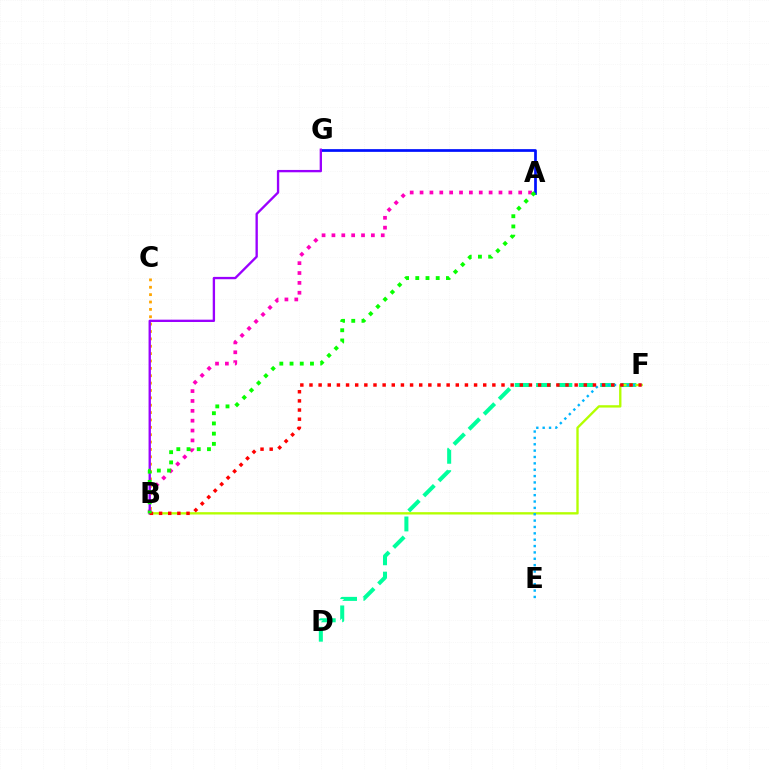{('D', 'F'): [{'color': '#00ff9d', 'line_style': 'dashed', 'thickness': 2.9}], ('A', 'G'): [{'color': '#0010ff', 'line_style': 'solid', 'thickness': 1.96}], ('A', 'B'): [{'color': '#ff00bd', 'line_style': 'dotted', 'thickness': 2.68}, {'color': '#08ff00', 'line_style': 'dotted', 'thickness': 2.78}], ('B', 'F'): [{'color': '#b3ff00', 'line_style': 'solid', 'thickness': 1.69}, {'color': '#ff0000', 'line_style': 'dotted', 'thickness': 2.48}], ('E', 'F'): [{'color': '#00b5ff', 'line_style': 'dotted', 'thickness': 1.73}], ('B', 'C'): [{'color': '#ffa500', 'line_style': 'dotted', 'thickness': 2.0}], ('B', 'G'): [{'color': '#9b00ff', 'line_style': 'solid', 'thickness': 1.69}]}